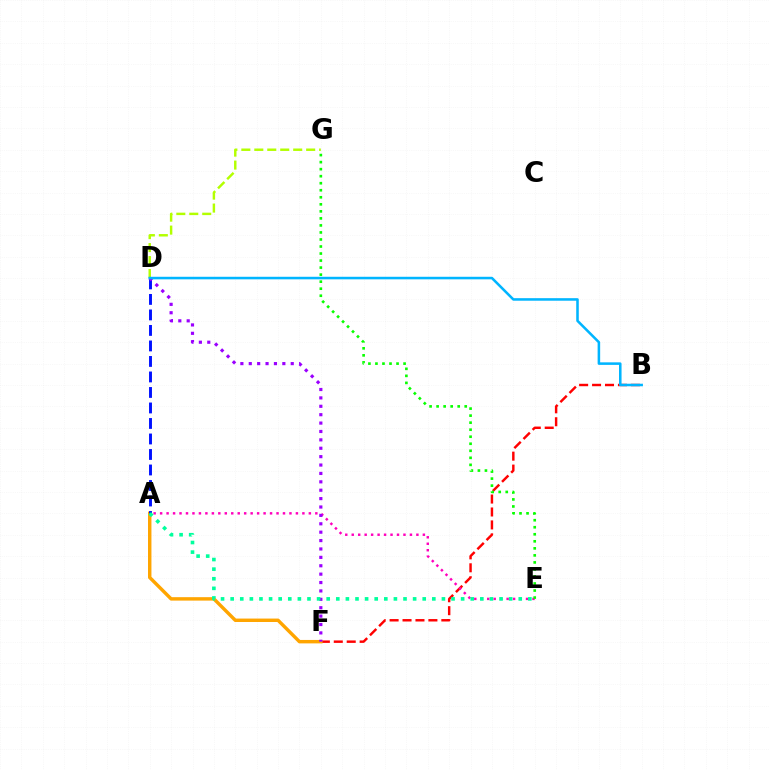{('B', 'F'): [{'color': '#ff0000', 'line_style': 'dashed', 'thickness': 1.76}], ('A', 'F'): [{'color': '#ffa500', 'line_style': 'solid', 'thickness': 2.47}], ('A', 'D'): [{'color': '#0010ff', 'line_style': 'dashed', 'thickness': 2.11}], ('A', 'E'): [{'color': '#ff00bd', 'line_style': 'dotted', 'thickness': 1.76}, {'color': '#00ff9d', 'line_style': 'dotted', 'thickness': 2.61}], ('D', 'F'): [{'color': '#9b00ff', 'line_style': 'dotted', 'thickness': 2.28}], ('D', 'G'): [{'color': '#b3ff00', 'line_style': 'dashed', 'thickness': 1.76}], ('B', 'D'): [{'color': '#00b5ff', 'line_style': 'solid', 'thickness': 1.83}], ('E', 'G'): [{'color': '#08ff00', 'line_style': 'dotted', 'thickness': 1.91}]}